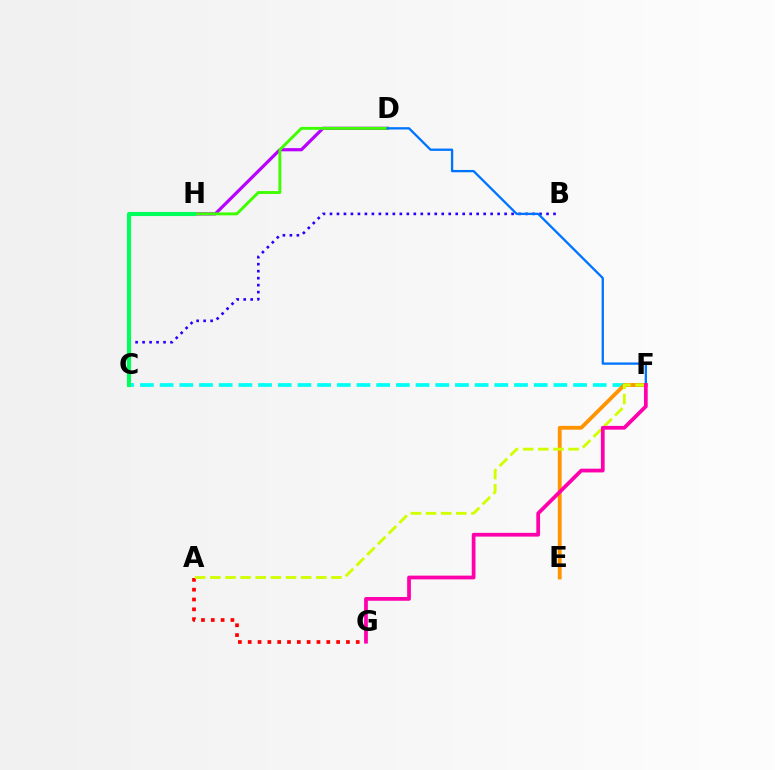{('C', 'F'): [{'color': '#00fff6', 'line_style': 'dashed', 'thickness': 2.67}], ('D', 'H'): [{'color': '#b900ff', 'line_style': 'solid', 'thickness': 2.3}, {'color': '#3dff00', 'line_style': 'solid', 'thickness': 2.09}], ('B', 'C'): [{'color': '#2500ff', 'line_style': 'dotted', 'thickness': 1.9}], ('E', 'F'): [{'color': '#ff9400', 'line_style': 'solid', 'thickness': 2.75}], ('A', 'G'): [{'color': '#ff0000', 'line_style': 'dotted', 'thickness': 2.67}], ('A', 'F'): [{'color': '#d1ff00', 'line_style': 'dashed', 'thickness': 2.06}], ('D', 'F'): [{'color': '#0074ff', 'line_style': 'solid', 'thickness': 1.66}], ('C', 'H'): [{'color': '#00ff5c', 'line_style': 'solid', 'thickness': 2.96}], ('F', 'G'): [{'color': '#ff00ac', 'line_style': 'solid', 'thickness': 2.7}]}